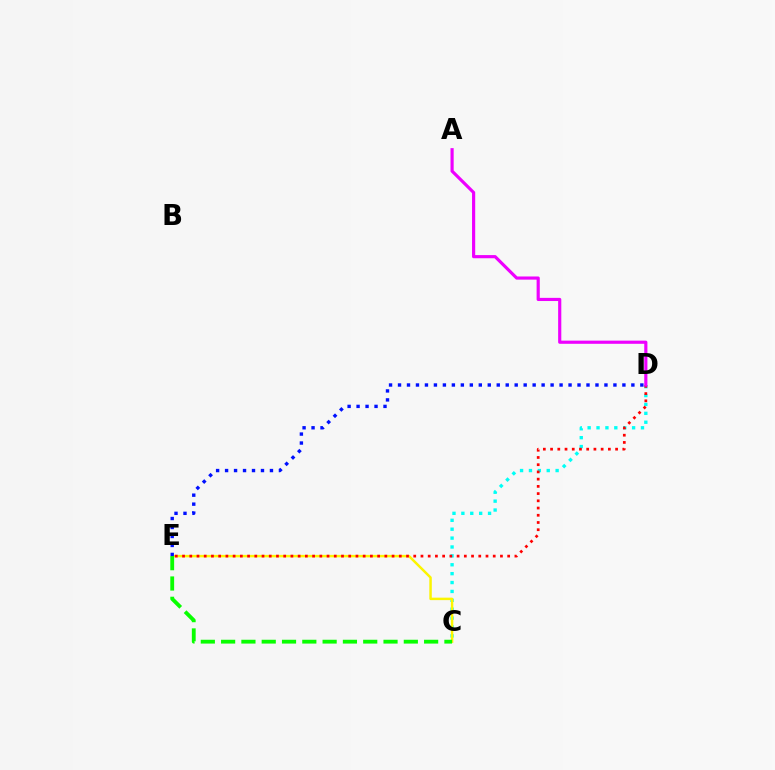{('C', 'D'): [{'color': '#00fff6', 'line_style': 'dotted', 'thickness': 2.42}], ('C', 'E'): [{'color': '#fcf500', 'line_style': 'solid', 'thickness': 1.78}, {'color': '#08ff00', 'line_style': 'dashed', 'thickness': 2.76}], ('D', 'E'): [{'color': '#ff0000', 'line_style': 'dotted', 'thickness': 1.96}, {'color': '#0010ff', 'line_style': 'dotted', 'thickness': 2.44}], ('A', 'D'): [{'color': '#ee00ff', 'line_style': 'solid', 'thickness': 2.27}]}